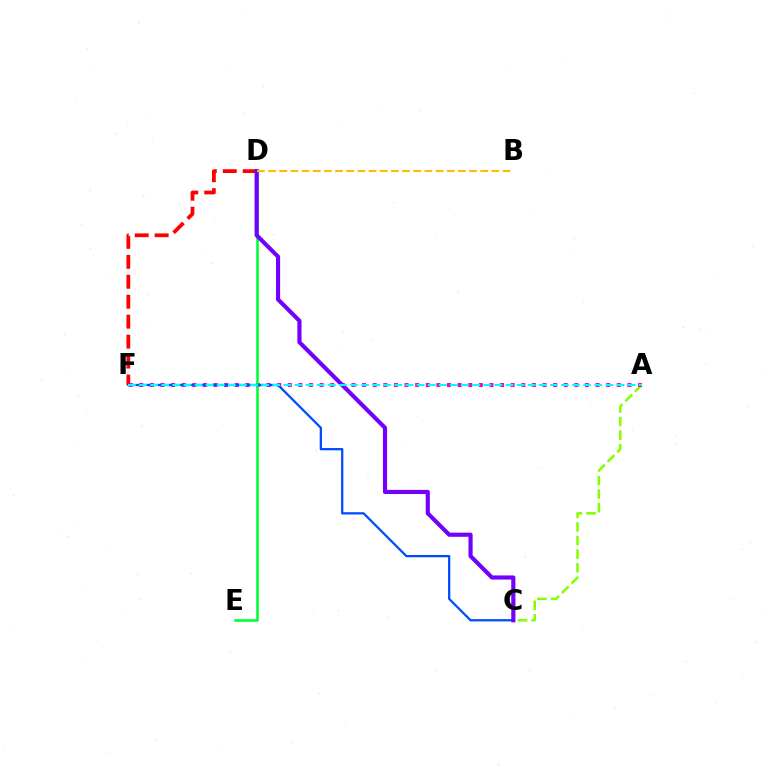{('A', 'C'): [{'color': '#84ff00', 'line_style': 'dashed', 'thickness': 1.84}], ('D', 'F'): [{'color': '#ff0000', 'line_style': 'dashed', 'thickness': 2.71}], ('A', 'F'): [{'color': '#ff00cf', 'line_style': 'dotted', 'thickness': 2.88}, {'color': '#00fff6', 'line_style': 'dashed', 'thickness': 1.51}], ('D', 'E'): [{'color': '#00ff39', 'line_style': 'solid', 'thickness': 1.87}], ('C', 'F'): [{'color': '#004bff', 'line_style': 'solid', 'thickness': 1.63}], ('C', 'D'): [{'color': '#7200ff', 'line_style': 'solid', 'thickness': 2.98}], ('B', 'D'): [{'color': '#ffbd00', 'line_style': 'dashed', 'thickness': 1.52}]}